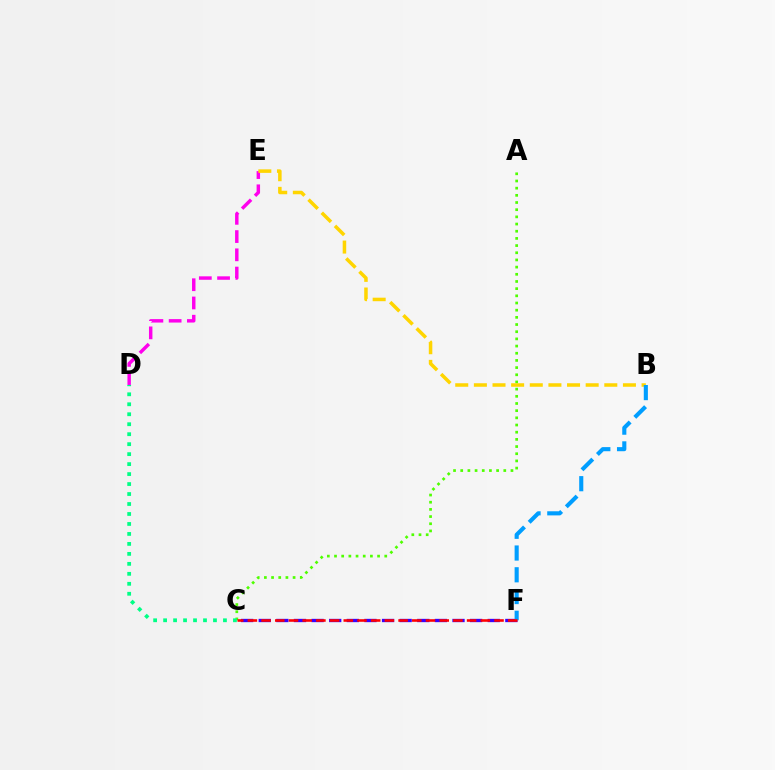{('A', 'C'): [{'color': '#4fff00', 'line_style': 'dotted', 'thickness': 1.95}], ('D', 'E'): [{'color': '#ff00ed', 'line_style': 'dashed', 'thickness': 2.48}], ('B', 'E'): [{'color': '#ffd500', 'line_style': 'dashed', 'thickness': 2.53}], ('C', 'F'): [{'color': '#3700ff', 'line_style': 'dashed', 'thickness': 2.39}, {'color': '#ff0000', 'line_style': 'dashed', 'thickness': 1.86}], ('B', 'F'): [{'color': '#009eff', 'line_style': 'dashed', 'thickness': 2.96}], ('C', 'D'): [{'color': '#00ff86', 'line_style': 'dotted', 'thickness': 2.71}]}